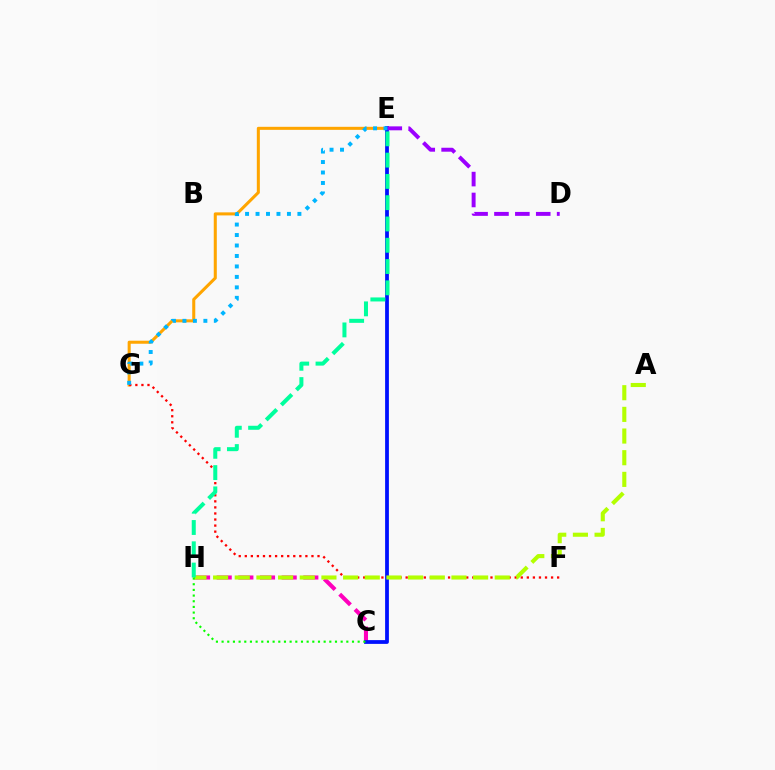{('E', 'G'): [{'color': '#ffa500', 'line_style': 'solid', 'thickness': 2.19}, {'color': '#00b5ff', 'line_style': 'dotted', 'thickness': 2.84}], ('C', 'H'): [{'color': '#ff00bd', 'line_style': 'dashed', 'thickness': 2.94}, {'color': '#08ff00', 'line_style': 'dotted', 'thickness': 1.54}], ('F', 'G'): [{'color': '#ff0000', 'line_style': 'dotted', 'thickness': 1.65}], ('C', 'E'): [{'color': '#0010ff', 'line_style': 'solid', 'thickness': 2.72}], ('A', 'H'): [{'color': '#b3ff00', 'line_style': 'dashed', 'thickness': 2.94}], ('D', 'E'): [{'color': '#9b00ff', 'line_style': 'dashed', 'thickness': 2.84}], ('E', 'H'): [{'color': '#00ff9d', 'line_style': 'dashed', 'thickness': 2.89}]}